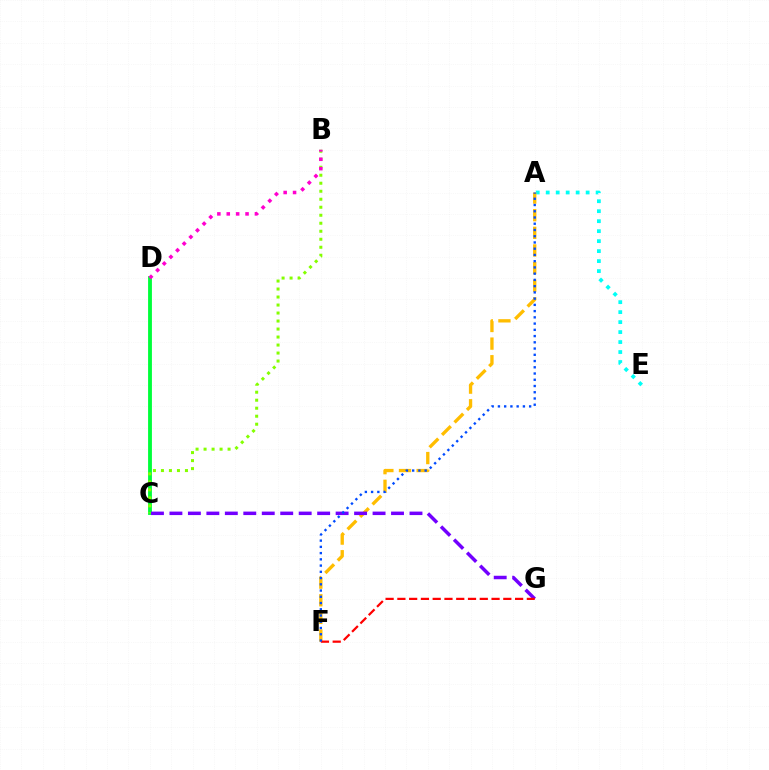{('A', 'E'): [{'color': '#00fff6', 'line_style': 'dotted', 'thickness': 2.71}], ('C', 'D'): [{'color': '#00ff39', 'line_style': 'solid', 'thickness': 2.76}], ('B', 'C'): [{'color': '#84ff00', 'line_style': 'dotted', 'thickness': 2.17}], ('A', 'F'): [{'color': '#ffbd00', 'line_style': 'dashed', 'thickness': 2.39}, {'color': '#004bff', 'line_style': 'dotted', 'thickness': 1.7}], ('C', 'G'): [{'color': '#7200ff', 'line_style': 'dashed', 'thickness': 2.51}], ('F', 'G'): [{'color': '#ff0000', 'line_style': 'dashed', 'thickness': 1.6}], ('B', 'D'): [{'color': '#ff00cf', 'line_style': 'dotted', 'thickness': 2.55}]}